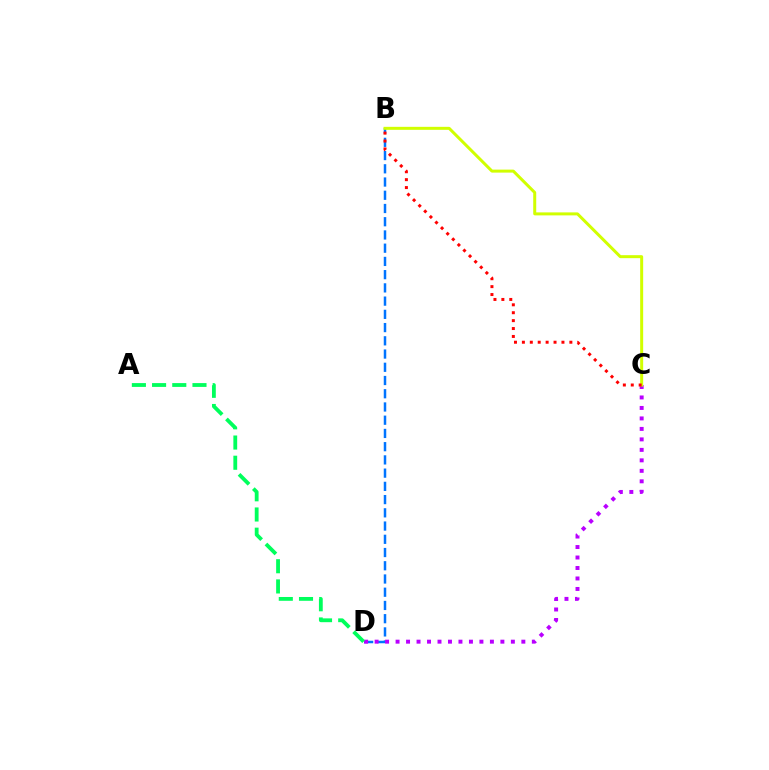{('B', 'D'): [{'color': '#0074ff', 'line_style': 'dashed', 'thickness': 1.8}], ('C', 'D'): [{'color': '#b900ff', 'line_style': 'dotted', 'thickness': 2.85}], ('B', 'C'): [{'color': '#d1ff00', 'line_style': 'solid', 'thickness': 2.16}, {'color': '#ff0000', 'line_style': 'dotted', 'thickness': 2.15}], ('A', 'D'): [{'color': '#00ff5c', 'line_style': 'dashed', 'thickness': 2.74}]}